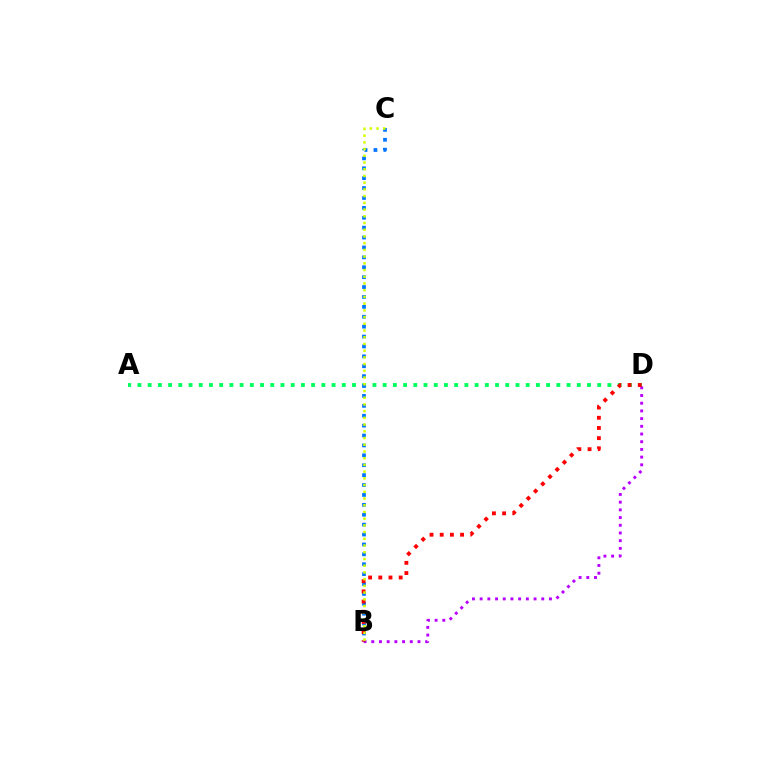{('A', 'D'): [{'color': '#00ff5c', 'line_style': 'dotted', 'thickness': 2.78}], ('B', 'D'): [{'color': '#b900ff', 'line_style': 'dotted', 'thickness': 2.09}, {'color': '#ff0000', 'line_style': 'dotted', 'thickness': 2.77}], ('B', 'C'): [{'color': '#0074ff', 'line_style': 'dotted', 'thickness': 2.69}, {'color': '#d1ff00', 'line_style': 'dotted', 'thickness': 1.83}]}